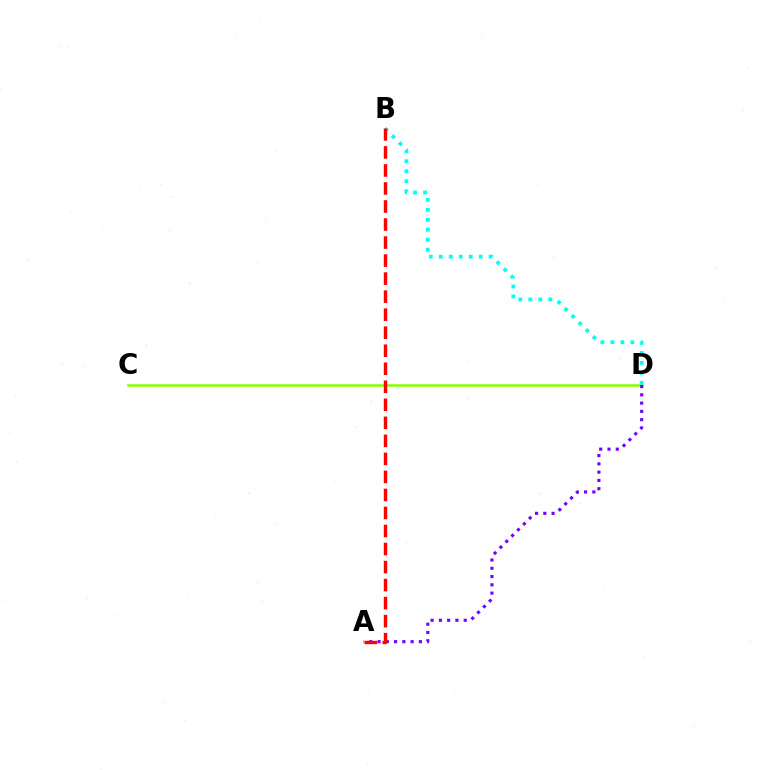{('C', 'D'): [{'color': '#84ff00', 'line_style': 'solid', 'thickness': 1.8}], ('B', 'D'): [{'color': '#00fff6', 'line_style': 'dotted', 'thickness': 2.71}], ('A', 'D'): [{'color': '#7200ff', 'line_style': 'dotted', 'thickness': 2.25}], ('A', 'B'): [{'color': '#ff0000', 'line_style': 'dashed', 'thickness': 2.45}]}